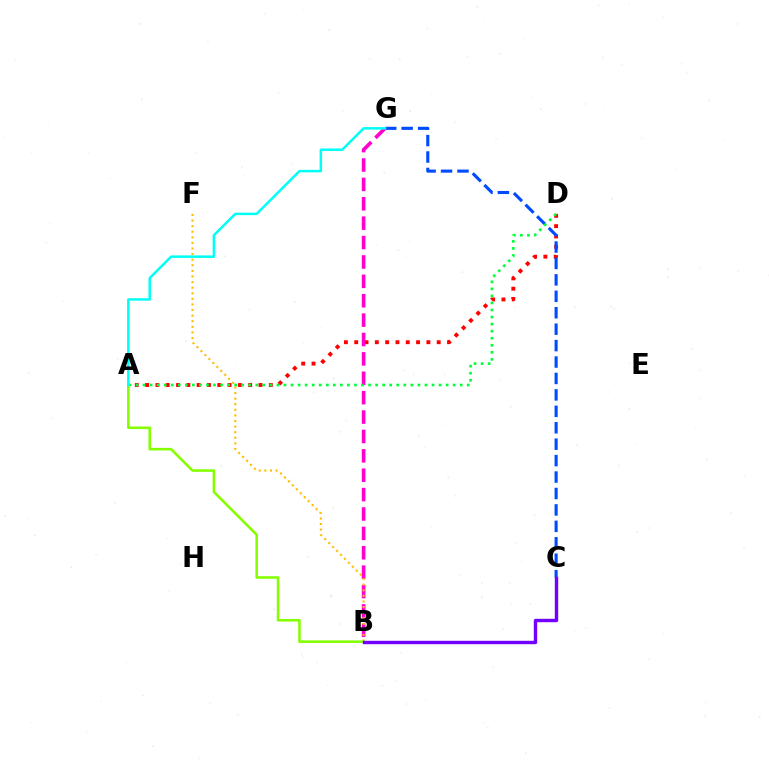{('A', 'D'): [{'color': '#ff0000', 'line_style': 'dotted', 'thickness': 2.8}, {'color': '#00ff39', 'line_style': 'dotted', 'thickness': 1.91}], ('C', 'G'): [{'color': '#004bff', 'line_style': 'dashed', 'thickness': 2.23}], ('B', 'G'): [{'color': '#ff00cf', 'line_style': 'dashed', 'thickness': 2.63}], ('B', 'F'): [{'color': '#ffbd00', 'line_style': 'dotted', 'thickness': 1.52}], ('A', 'B'): [{'color': '#84ff00', 'line_style': 'solid', 'thickness': 1.85}], ('B', 'C'): [{'color': '#7200ff', 'line_style': 'solid', 'thickness': 2.45}], ('A', 'G'): [{'color': '#00fff6', 'line_style': 'solid', 'thickness': 1.8}]}